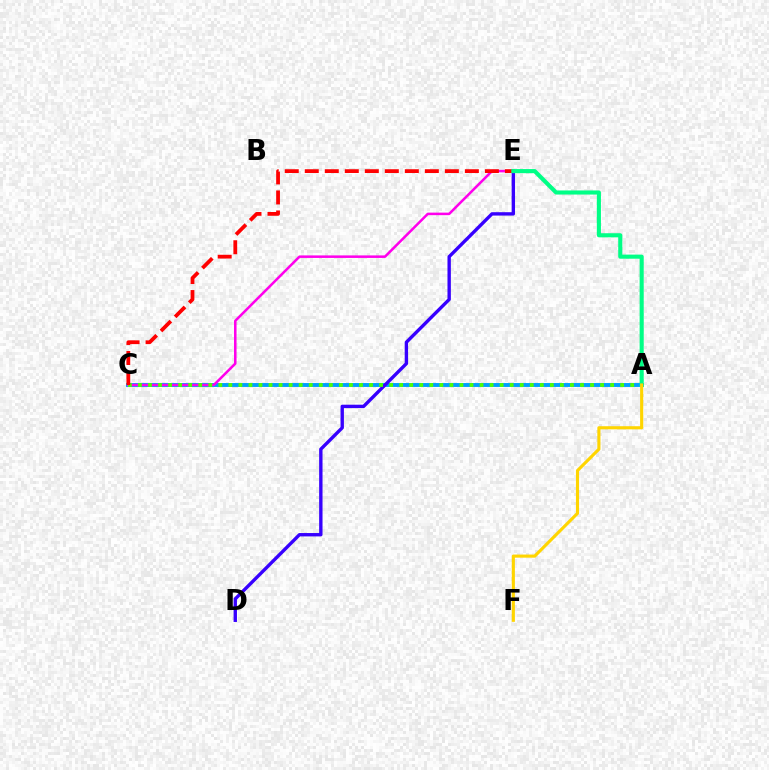{('A', 'C'): [{'color': '#009eff', 'line_style': 'solid', 'thickness': 2.81}, {'color': '#4fff00', 'line_style': 'dotted', 'thickness': 2.73}], ('D', 'E'): [{'color': '#3700ff', 'line_style': 'solid', 'thickness': 2.43}], ('C', 'E'): [{'color': '#ff00ed', 'line_style': 'solid', 'thickness': 1.82}, {'color': '#ff0000', 'line_style': 'dashed', 'thickness': 2.72}], ('A', 'E'): [{'color': '#00ff86', 'line_style': 'solid', 'thickness': 2.96}], ('A', 'F'): [{'color': '#ffd500', 'line_style': 'solid', 'thickness': 2.25}]}